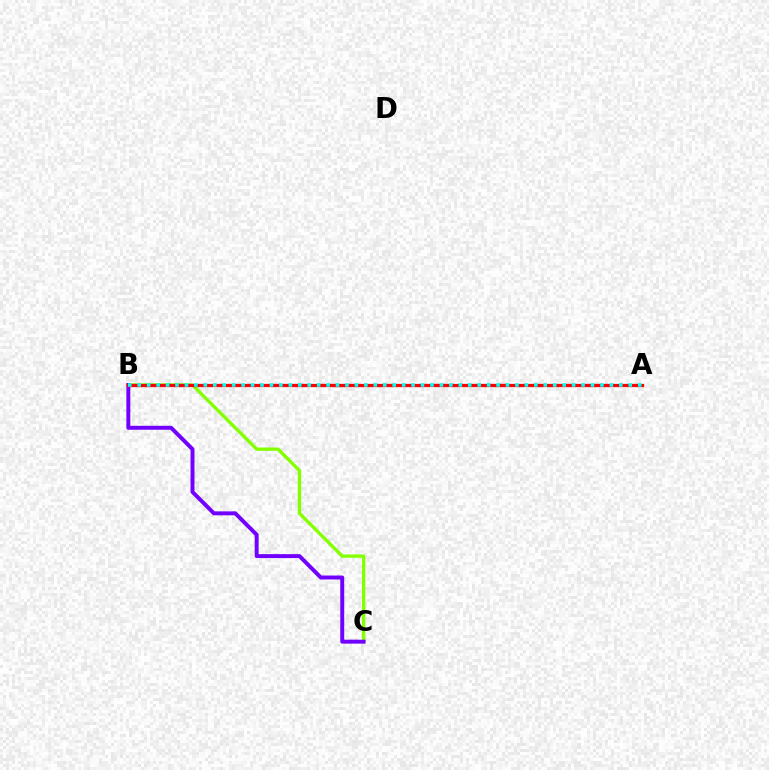{('B', 'C'): [{'color': '#84ff00', 'line_style': 'solid', 'thickness': 2.4}, {'color': '#7200ff', 'line_style': 'solid', 'thickness': 2.84}], ('A', 'B'): [{'color': '#ff0000', 'line_style': 'solid', 'thickness': 2.36}, {'color': '#00fff6', 'line_style': 'dotted', 'thickness': 2.57}]}